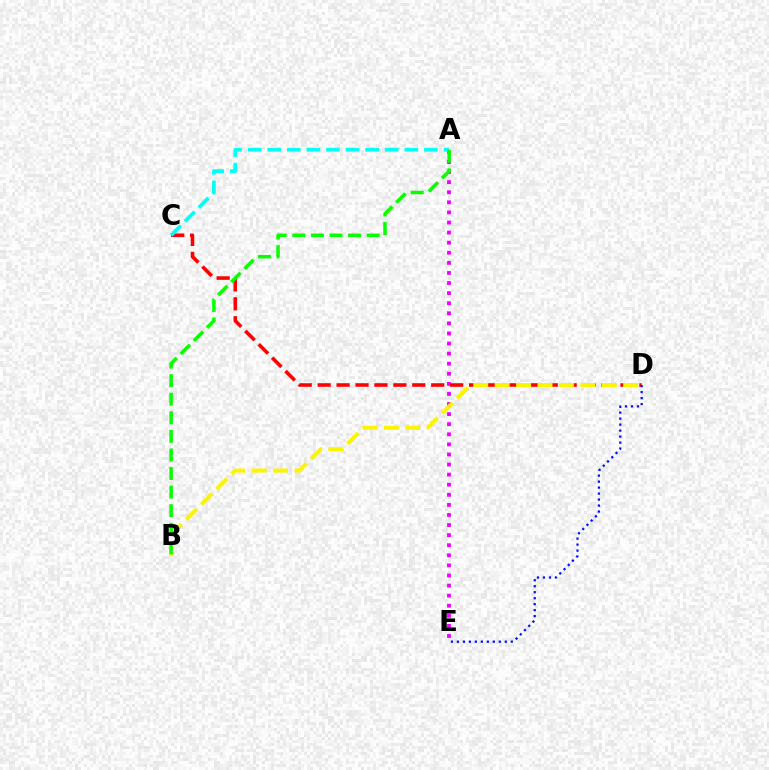{('A', 'E'): [{'color': '#ee00ff', 'line_style': 'dotted', 'thickness': 2.74}], ('C', 'D'): [{'color': '#ff0000', 'line_style': 'dashed', 'thickness': 2.57}], ('A', 'C'): [{'color': '#00fff6', 'line_style': 'dashed', 'thickness': 2.66}], ('D', 'E'): [{'color': '#0010ff', 'line_style': 'dotted', 'thickness': 1.63}], ('B', 'D'): [{'color': '#fcf500', 'line_style': 'dashed', 'thickness': 2.91}], ('A', 'B'): [{'color': '#08ff00', 'line_style': 'dashed', 'thickness': 2.52}]}